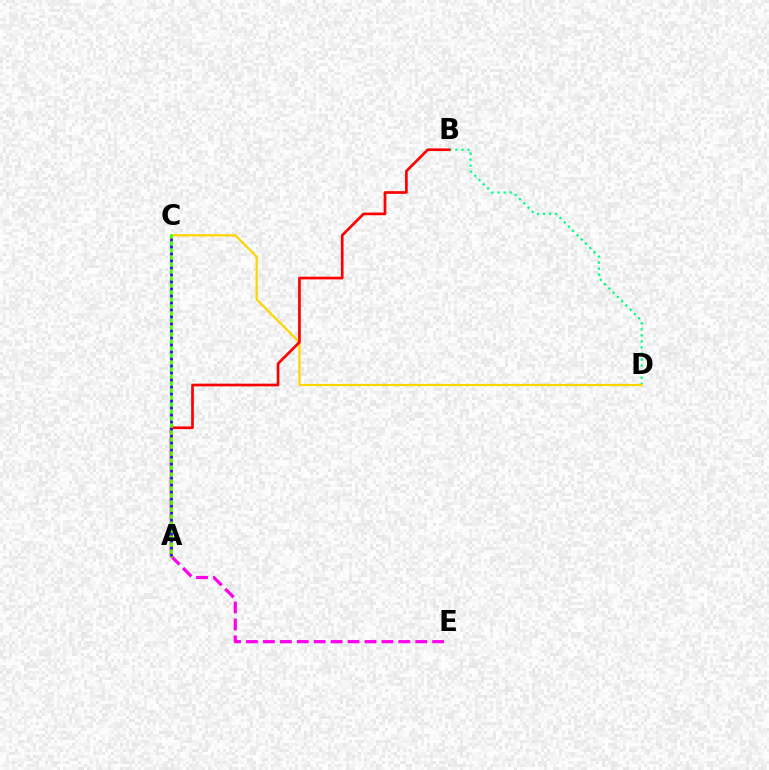{('A', 'C'): [{'color': '#009eff', 'line_style': 'dashed', 'thickness': 1.66}, {'color': '#4fff00', 'line_style': 'solid', 'thickness': 2.01}, {'color': '#3700ff', 'line_style': 'dotted', 'thickness': 1.9}], ('B', 'D'): [{'color': '#00ff86', 'line_style': 'dotted', 'thickness': 1.64}], ('C', 'D'): [{'color': '#ffd500', 'line_style': 'solid', 'thickness': 1.62}], ('A', 'E'): [{'color': '#ff00ed', 'line_style': 'dashed', 'thickness': 2.3}], ('A', 'B'): [{'color': '#ff0000', 'line_style': 'solid', 'thickness': 1.93}]}